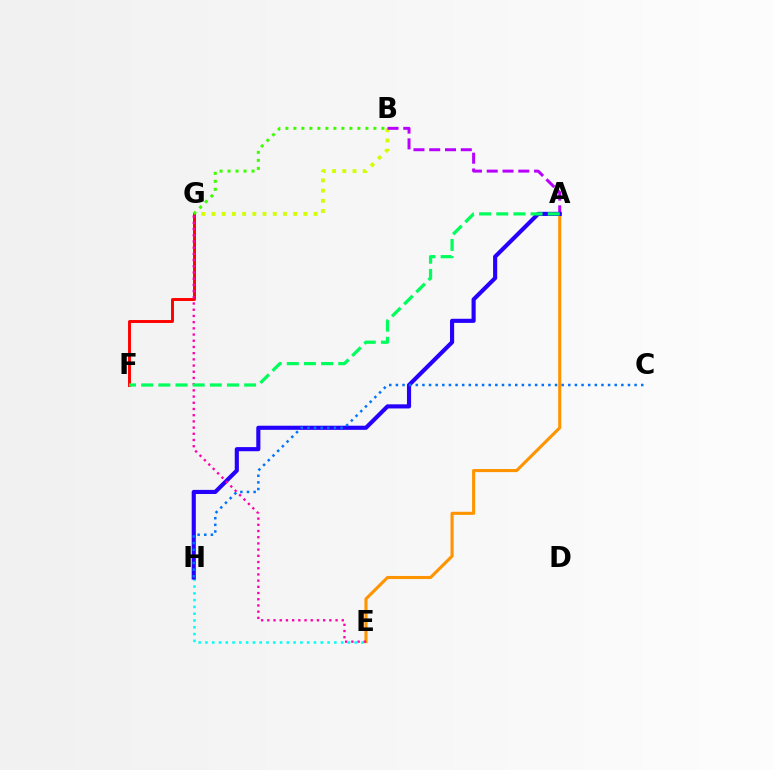{('B', 'G'): [{'color': '#d1ff00', 'line_style': 'dotted', 'thickness': 2.77}, {'color': '#3dff00', 'line_style': 'dotted', 'thickness': 2.17}], ('A', 'B'): [{'color': '#b900ff', 'line_style': 'dashed', 'thickness': 2.14}], ('E', 'H'): [{'color': '#00fff6', 'line_style': 'dotted', 'thickness': 1.84}], ('A', 'E'): [{'color': '#ff9400', 'line_style': 'solid', 'thickness': 2.23}], ('F', 'G'): [{'color': '#ff0000', 'line_style': 'solid', 'thickness': 2.11}], ('A', 'H'): [{'color': '#2500ff', 'line_style': 'solid', 'thickness': 2.97}], ('C', 'H'): [{'color': '#0074ff', 'line_style': 'dotted', 'thickness': 1.8}], ('E', 'G'): [{'color': '#ff00ac', 'line_style': 'dotted', 'thickness': 1.69}], ('A', 'F'): [{'color': '#00ff5c', 'line_style': 'dashed', 'thickness': 2.33}]}